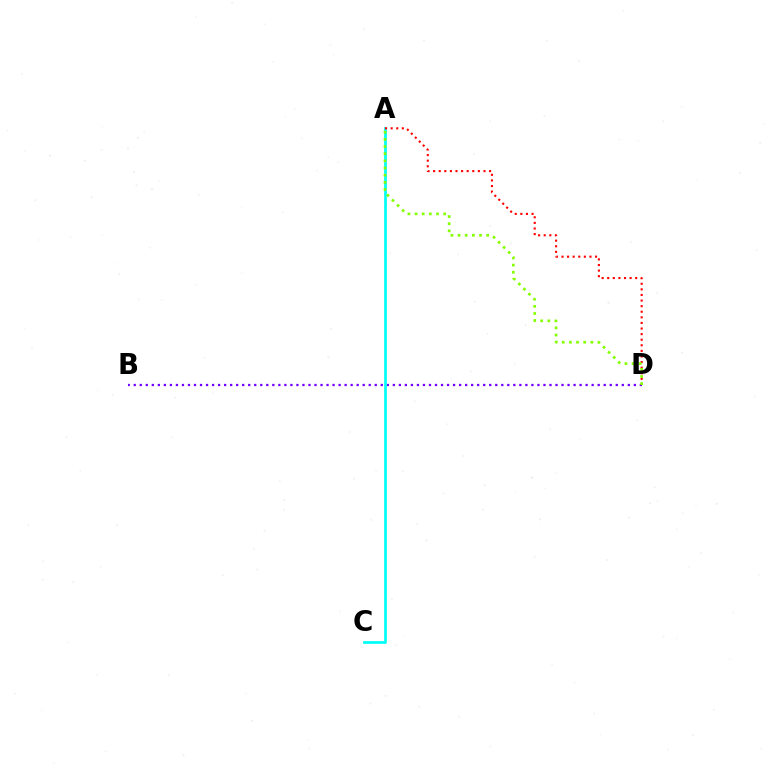{('B', 'D'): [{'color': '#7200ff', 'line_style': 'dotted', 'thickness': 1.64}], ('A', 'C'): [{'color': '#00fff6', 'line_style': 'solid', 'thickness': 1.96}], ('A', 'D'): [{'color': '#ff0000', 'line_style': 'dotted', 'thickness': 1.52}, {'color': '#84ff00', 'line_style': 'dotted', 'thickness': 1.94}]}